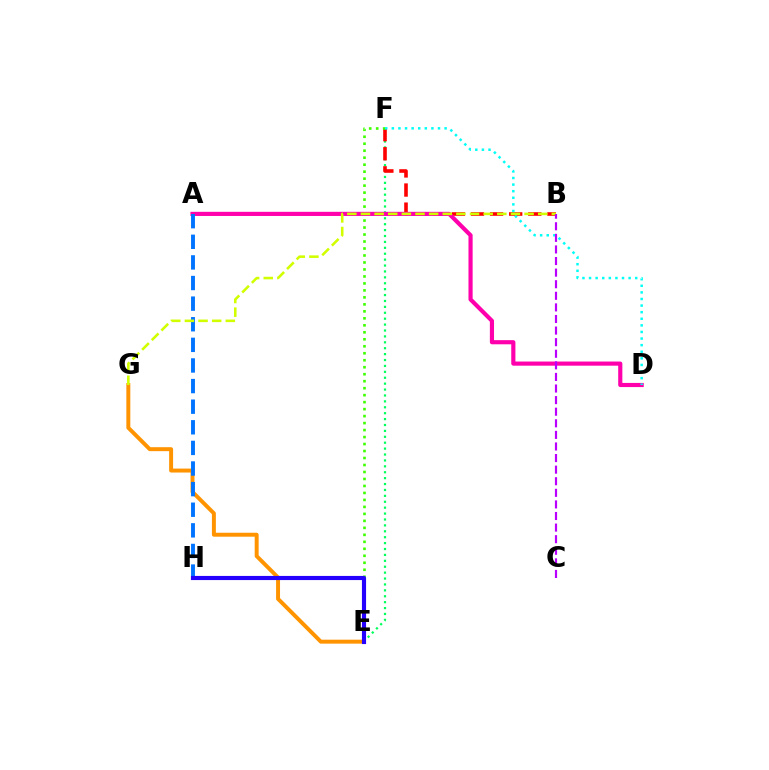{('E', 'F'): [{'color': '#00ff5c', 'line_style': 'dotted', 'thickness': 1.6}, {'color': '#3dff00', 'line_style': 'dotted', 'thickness': 1.9}], ('B', 'F'): [{'color': '#ff0000', 'line_style': 'dashed', 'thickness': 2.59}], ('A', 'D'): [{'color': '#ff00ac', 'line_style': 'solid', 'thickness': 2.99}], ('E', 'G'): [{'color': '#ff9400', 'line_style': 'solid', 'thickness': 2.85}], ('A', 'H'): [{'color': '#0074ff', 'line_style': 'dashed', 'thickness': 2.8}], ('E', 'H'): [{'color': '#2500ff', 'line_style': 'solid', 'thickness': 2.98}], ('D', 'F'): [{'color': '#00fff6', 'line_style': 'dotted', 'thickness': 1.79}], ('B', 'G'): [{'color': '#d1ff00', 'line_style': 'dashed', 'thickness': 1.85}], ('B', 'C'): [{'color': '#b900ff', 'line_style': 'dashed', 'thickness': 1.57}]}